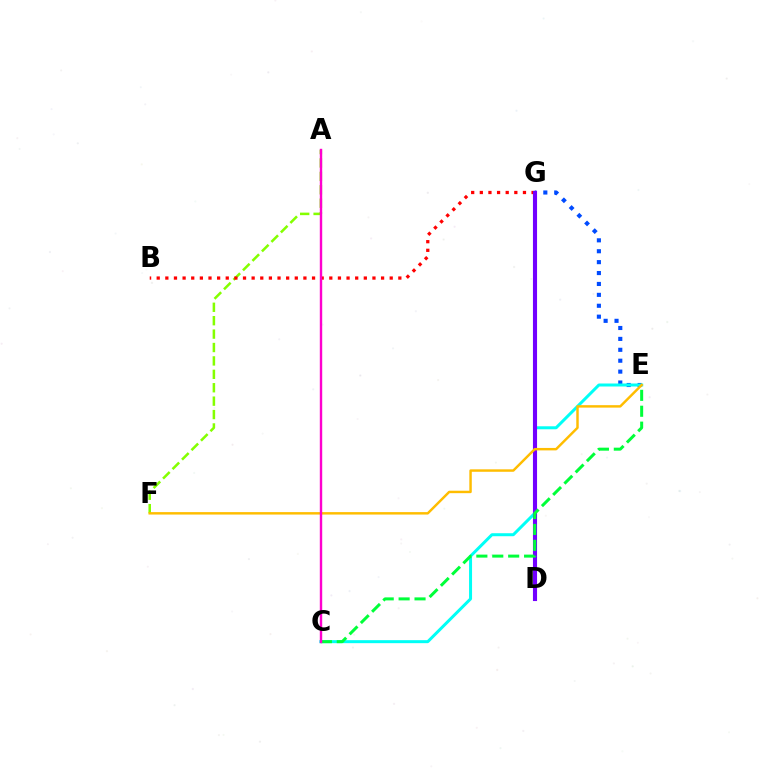{('A', 'F'): [{'color': '#84ff00', 'line_style': 'dashed', 'thickness': 1.82}], ('E', 'G'): [{'color': '#004bff', 'line_style': 'dotted', 'thickness': 2.96}], ('B', 'G'): [{'color': '#ff0000', 'line_style': 'dotted', 'thickness': 2.34}], ('C', 'E'): [{'color': '#00fff6', 'line_style': 'solid', 'thickness': 2.16}, {'color': '#00ff39', 'line_style': 'dashed', 'thickness': 2.16}], ('D', 'G'): [{'color': '#7200ff', 'line_style': 'solid', 'thickness': 2.96}], ('E', 'F'): [{'color': '#ffbd00', 'line_style': 'solid', 'thickness': 1.76}], ('A', 'C'): [{'color': '#ff00cf', 'line_style': 'solid', 'thickness': 1.73}]}